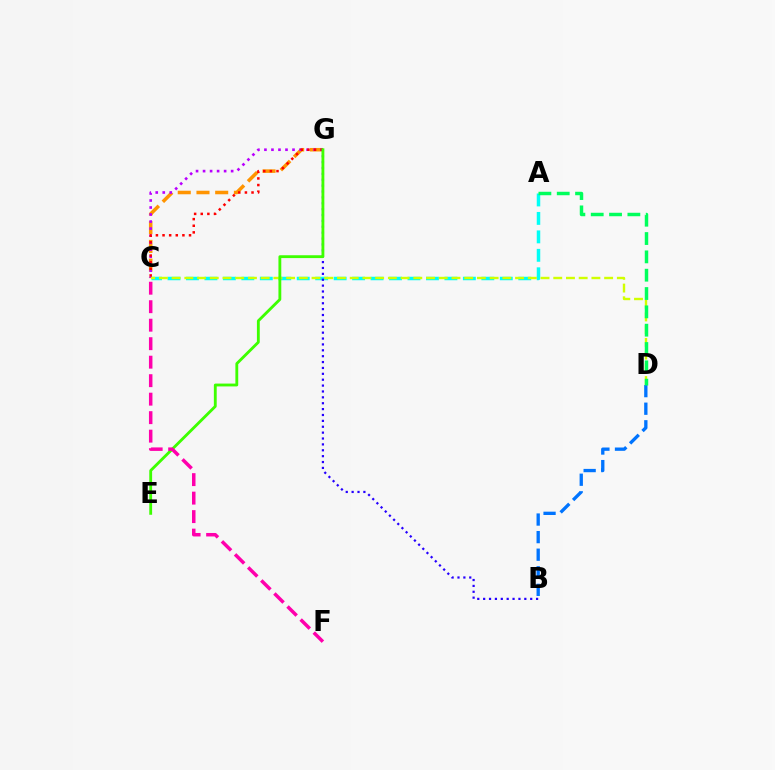{('A', 'C'): [{'color': '#00fff6', 'line_style': 'dashed', 'thickness': 2.51}], ('C', 'G'): [{'color': '#ff9400', 'line_style': 'dashed', 'thickness': 2.54}, {'color': '#b900ff', 'line_style': 'dotted', 'thickness': 1.91}, {'color': '#ff0000', 'line_style': 'dotted', 'thickness': 1.8}], ('C', 'D'): [{'color': '#d1ff00', 'line_style': 'dashed', 'thickness': 1.73}], ('B', 'D'): [{'color': '#0074ff', 'line_style': 'dashed', 'thickness': 2.39}], ('B', 'G'): [{'color': '#2500ff', 'line_style': 'dotted', 'thickness': 1.6}], ('A', 'D'): [{'color': '#00ff5c', 'line_style': 'dashed', 'thickness': 2.49}], ('E', 'G'): [{'color': '#3dff00', 'line_style': 'solid', 'thickness': 2.05}], ('C', 'F'): [{'color': '#ff00ac', 'line_style': 'dashed', 'thickness': 2.51}]}